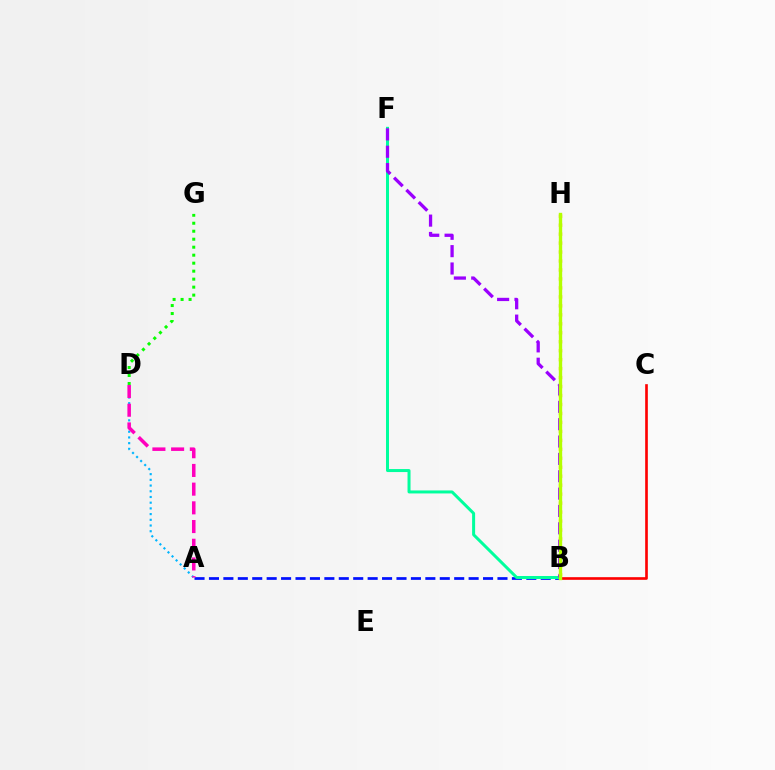{('B', 'C'): [{'color': '#ff0000', 'line_style': 'solid', 'thickness': 1.91}], ('A', 'B'): [{'color': '#0010ff', 'line_style': 'dashed', 'thickness': 1.96}], ('B', 'F'): [{'color': '#00ff9d', 'line_style': 'solid', 'thickness': 2.16}, {'color': '#9b00ff', 'line_style': 'dashed', 'thickness': 2.36}], ('B', 'H'): [{'color': '#ffa500', 'line_style': 'dotted', 'thickness': 2.44}, {'color': '#b3ff00', 'line_style': 'solid', 'thickness': 2.42}], ('A', 'D'): [{'color': '#00b5ff', 'line_style': 'dotted', 'thickness': 1.55}, {'color': '#ff00bd', 'line_style': 'dashed', 'thickness': 2.54}], ('D', 'G'): [{'color': '#08ff00', 'line_style': 'dotted', 'thickness': 2.17}]}